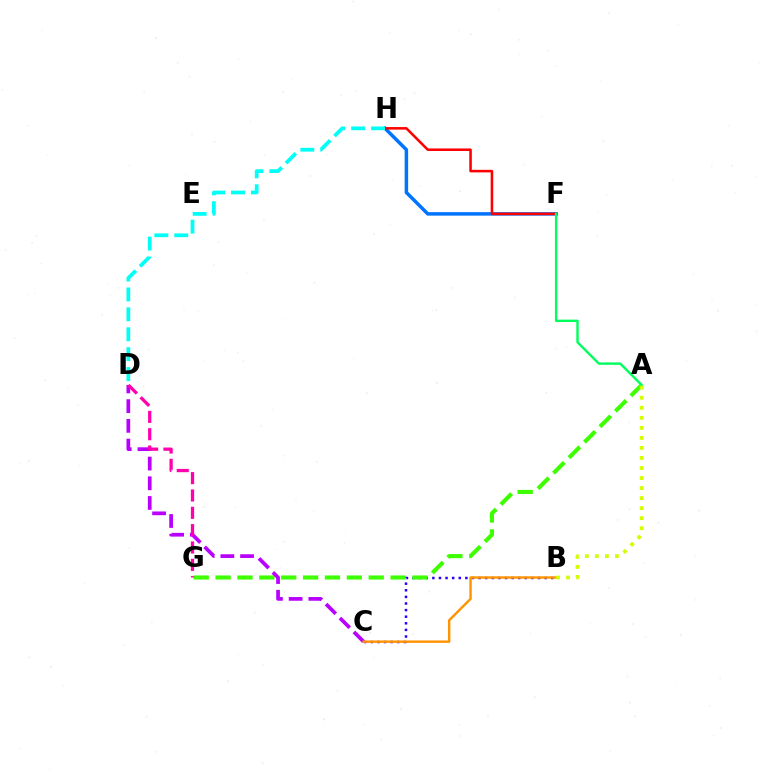{('F', 'H'): [{'color': '#0074ff', 'line_style': 'solid', 'thickness': 2.52}, {'color': '#ff0000', 'line_style': 'solid', 'thickness': 1.84}], ('B', 'C'): [{'color': '#2500ff', 'line_style': 'dotted', 'thickness': 1.79}, {'color': '#ff9400', 'line_style': 'solid', 'thickness': 1.74}], ('A', 'G'): [{'color': '#3dff00', 'line_style': 'dashed', 'thickness': 2.97}], ('A', 'F'): [{'color': '#00ff5c', 'line_style': 'solid', 'thickness': 1.72}], ('C', 'D'): [{'color': '#b900ff', 'line_style': 'dashed', 'thickness': 2.68}], ('D', 'G'): [{'color': '#ff00ac', 'line_style': 'dashed', 'thickness': 2.36}], ('A', 'B'): [{'color': '#d1ff00', 'line_style': 'dotted', 'thickness': 2.73}], ('D', 'H'): [{'color': '#00fff6', 'line_style': 'dashed', 'thickness': 2.7}]}